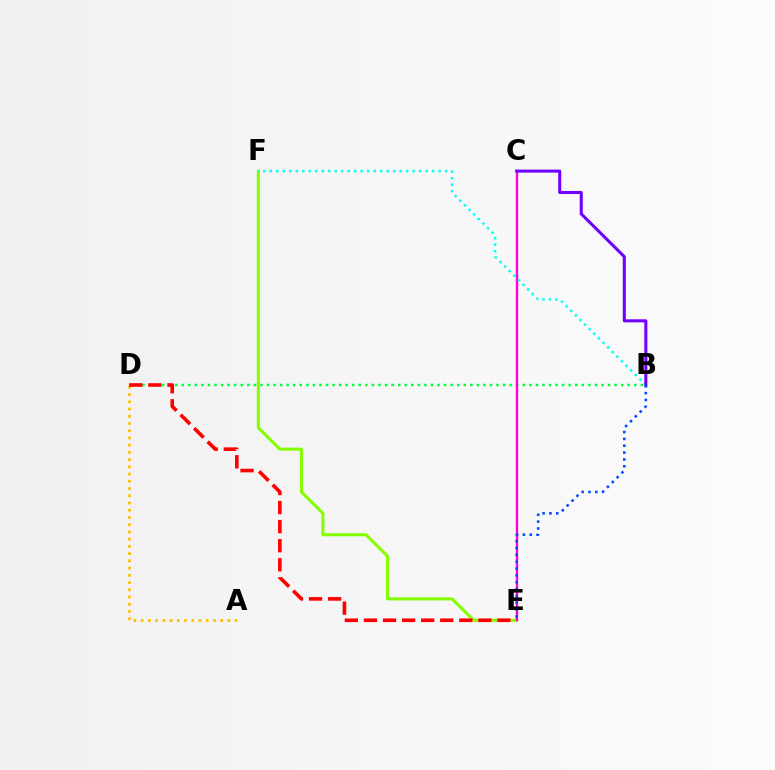{('E', 'F'): [{'color': '#84ff00', 'line_style': 'solid', 'thickness': 2.22}], ('B', 'D'): [{'color': '#00ff39', 'line_style': 'dotted', 'thickness': 1.78}], ('A', 'D'): [{'color': '#ffbd00', 'line_style': 'dotted', 'thickness': 1.96}], ('D', 'E'): [{'color': '#ff0000', 'line_style': 'dashed', 'thickness': 2.59}], ('C', 'E'): [{'color': '#ff00cf', 'line_style': 'solid', 'thickness': 1.69}], ('B', 'F'): [{'color': '#00fff6', 'line_style': 'dotted', 'thickness': 1.76}], ('B', 'C'): [{'color': '#7200ff', 'line_style': 'solid', 'thickness': 2.2}], ('B', 'E'): [{'color': '#004bff', 'line_style': 'dotted', 'thickness': 1.86}]}